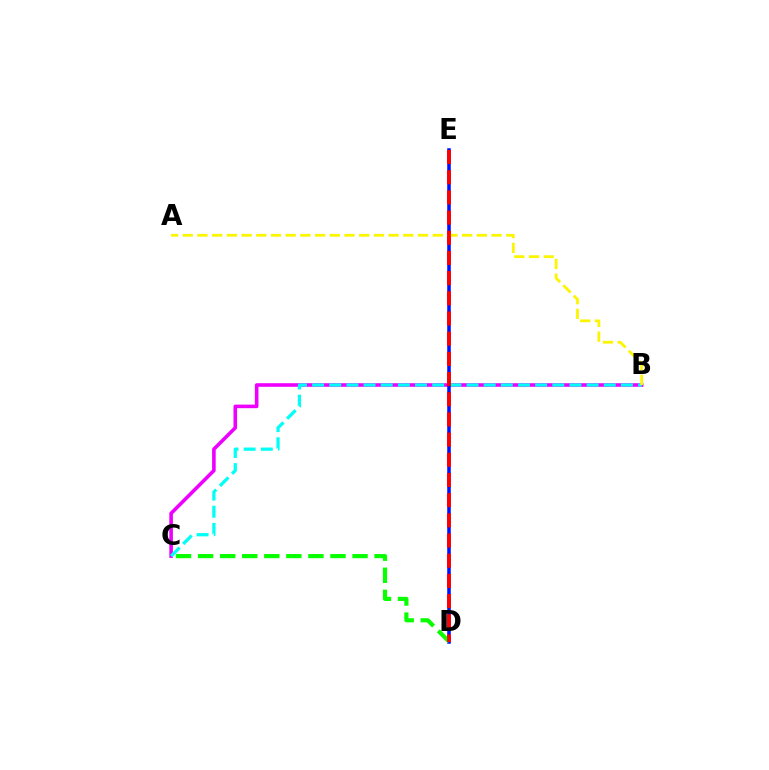{('B', 'C'): [{'color': '#ee00ff', 'line_style': 'solid', 'thickness': 2.59}, {'color': '#00fff6', 'line_style': 'dashed', 'thickness': 2.33}], ('D', 'E'): [{'color': '#0010ff', 'line_style': 'solid', 'thickness': 2.54}, {'color': '#ff0000', 'line_style': 'dashed', 'thickness': 2.74}], ('C', 'D'): [{'color': '#08ff00', 'line_style': 'dashed', 'thickness': 3.0}], ('A', 'B'): [{'color': '#fcf500', 'line_style': 'dashed', 'thickness': 2.0}]}